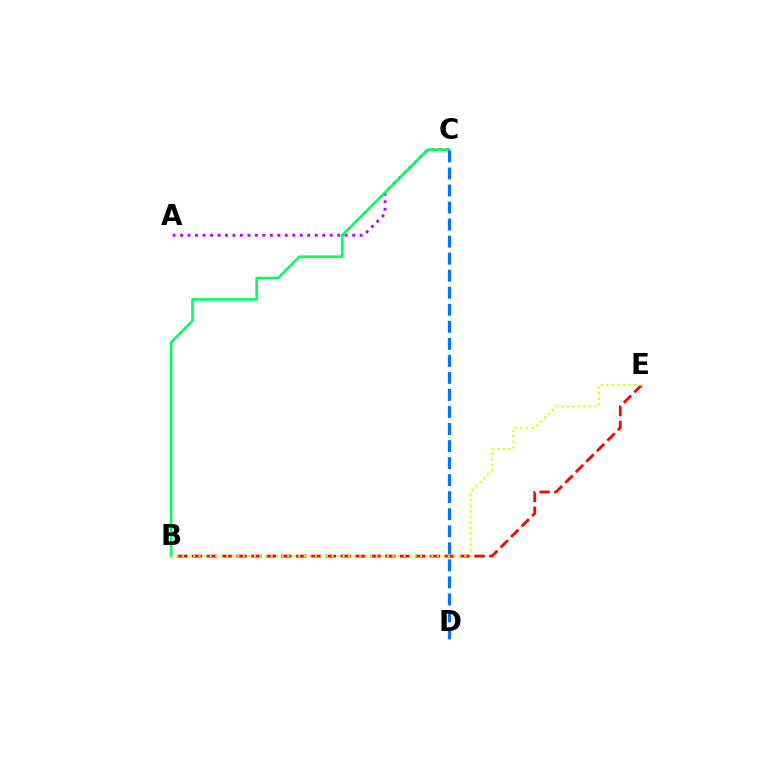{('A', 'C'): [{'color': '#b900ff', 'line_style': 'dotted', 'thickness': 2.03}], ('B', 'E'): [{'color': '#ff0000', 'line_style': 'dashed', 'thickness': 2.02}, {'color': '#d1ff00', 'line_style': 'dotted', 'thickness': 1.5}], ('B', 'C'): [{'color': '#00ff5c', 'line_style': 'solid', 'thickness': 1.87}], ('C', 'D'): [{'color': '#0074ff', 'line_style': 'dashed', 'thickness': 2.31}]}